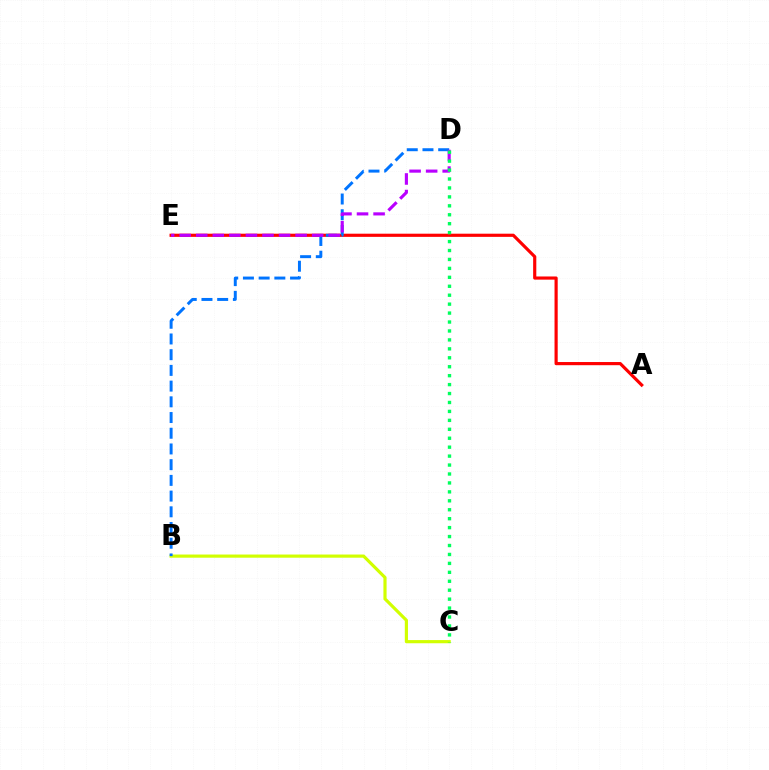{('B', 'C'): [{'color': '#d1ff00', 'line_style': 'solid', 'thickness': 2.28}], ('A', 'E'): [{'color': '#ff0000', 'line_style': 'solid', 'thickness': 2.28}], ('B', 'D'): [{'color': '#0074ff', 'line_style': 'dashed', 'thickness': 2.13}], ('D', 'E'): [{'color': '#b900ff', 'line_style': 'dashed', 'thickness': 2.25}], ('C', 'D'): [{'color': '#00ff5c', 'line_style': 'dotted', 'thickness': 2.43}]}